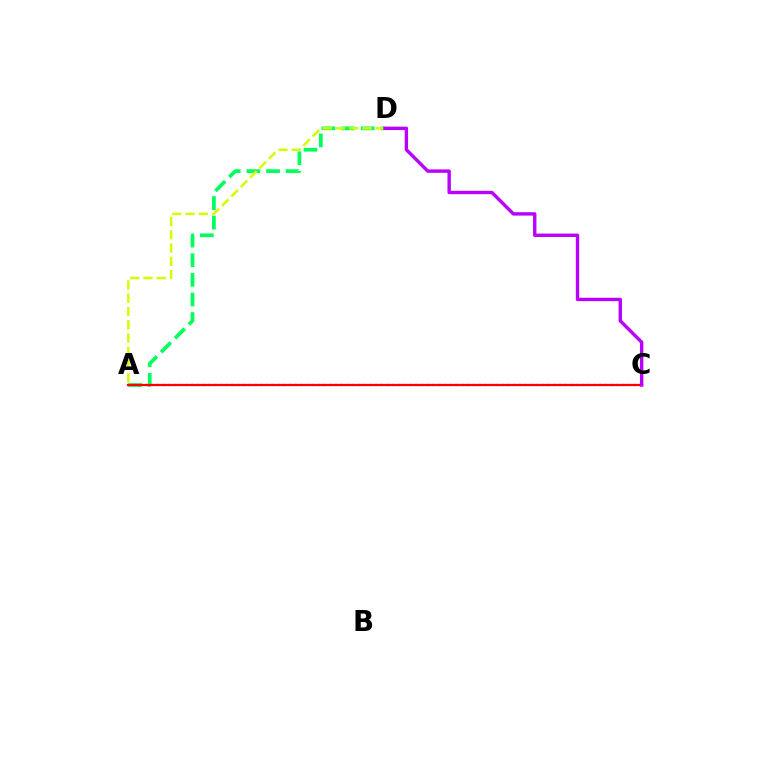{('A', 'C'): [{'color': '#0074ff', 'line_style': 'dotted', 'thickness': 1.56}, {'color': '#ff0000', 'line_style': 'solid', 'thickness': 1.61}], ('A', 'D'): [{'color': '#00ff5c', 'line_style': 'dashed', 'thickness': 2.67}, {'color': '#d1ff00', 'line_style': 'dashed', 'thickness': 1.8}], ('C', 'D'): [{'color': '#b900ff', 'line_style': 'solid', 'thickness': 2.45}]}